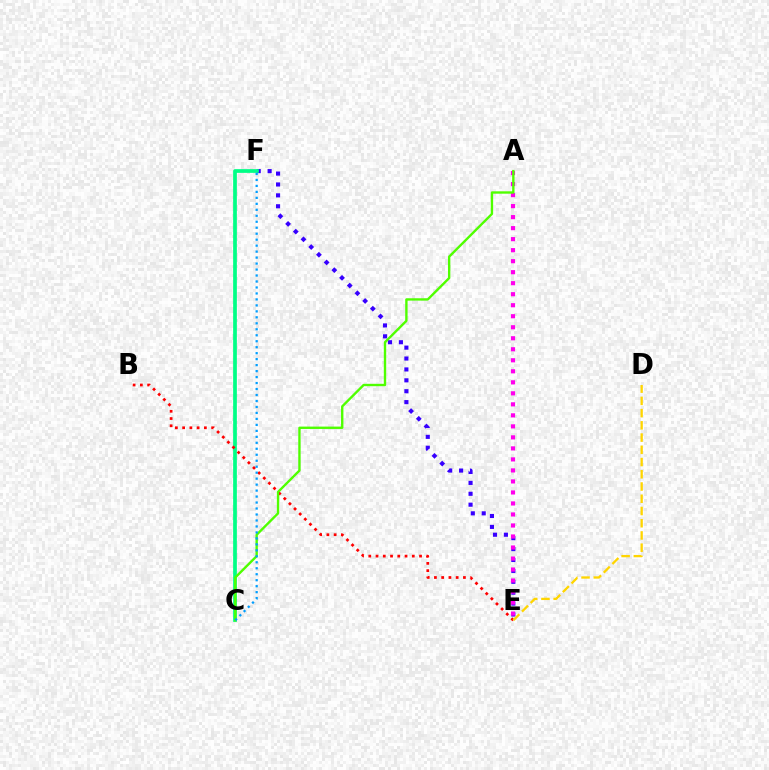{('E', 'F'): [{'color': '#3700ff', 'line_style': 'dotted', 'thickness': 2.96}], ('A', 'E'): [{'color': '#ff00ed', 'line_style': 'dotted', 'thickness': 2.99}], ('C', 'F'): [{'color': '#00ff86', 'line_style': 'solid', 'thickness': 2.68}, {'color': '#009eff', 'line_style': 'dotted', 'thickness': 1.62}], ('B', 'E'): [{'color': '#ff0000', 'line_style': 'dotted', 'thickness': 1.97}], ('A', 'C'): [{'color': '#4fff00', 'line_style': 'solid', 'thickness': 1.71}], ('D', 'E'): [{'color': '#ffd500', 'line_style': 'dashed', 'thickness': 1.66}]}